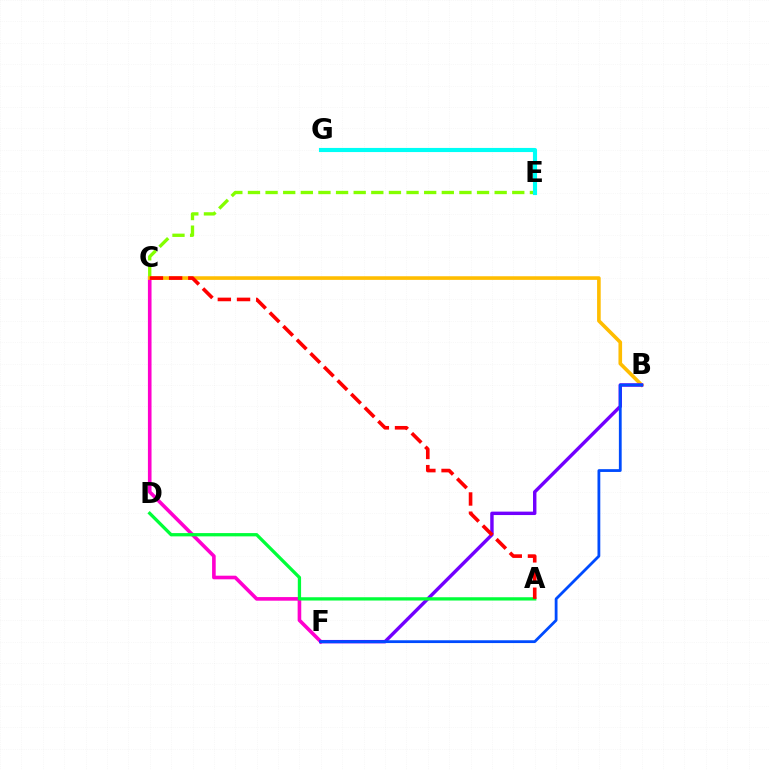{('C', 'F'): [{'color': '#ff00cf', 'line_style': 'solid', 'thickness': 2.6}], ('C', 'E'): [{'color': '#84ff00', 'line_style': 'dashed', 'thickness': 2.39}], ('B', 'C'): [{'color': '#ffbd00', 'line_style': 'solid', 'thickness': 2.61}], ('B', 'F'): [{'color': '#7200ff', 'line_style': 'solid', 'thickness': 2.46}, {'color': '#004bff', 'line_style': 'solid', 'thickness': 2.01}], ('A', 'D'): [{'color': '#00ff39', 'line_style': 'solid', 'thickness': 2.36}], ('E', 'G'): [{'color': '#00fff6', 'line_style': 'solid', 'thickness': 2.97}], ('A', 'C'): [{'color': '#ff0000', 'line_style': 'dashed', 'thickness': 2.61}]}